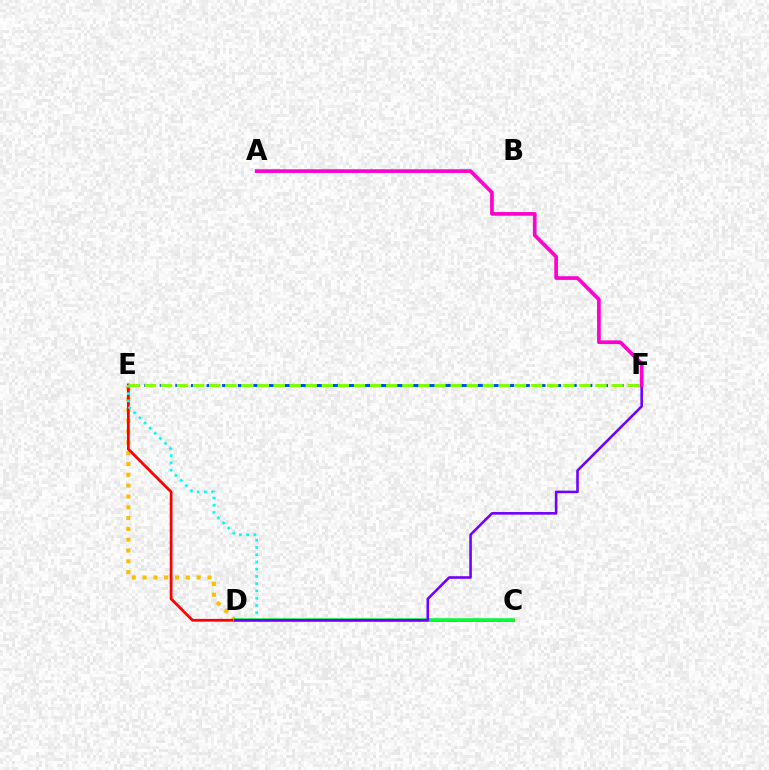{('D', 'E'): [{'color': '#ffbd00', 'line_style': 'dotted', 'thickness': 2.94}], ('C', 'E'): [{'color': '#ff0000', 'line_style': 'solid', 'thickness': 2.0}, {'color': '#00fff6', 'line_style': 'dotted', 'thickness': 1.97}], ('E', 'F'): [{'color': '#004bff', 'line_style': 'dashed', 'thickness': 2.12}, {'color': '#84ff00', 'line_style': 'dashed', 'thickness': 2.19}], ('C', 'D'): [{'color': '#00ff39', 'line_style': 'solid', 'thickness': 2.52}], ('D', 'F'): [{'color': '#7200ff', 'line_style': 'solid', 'thickness': 1.87}], ('A', 'F'): [{'color': '#ff00cf', 'line_style': 'solid', 'thickness': 2.65}]}